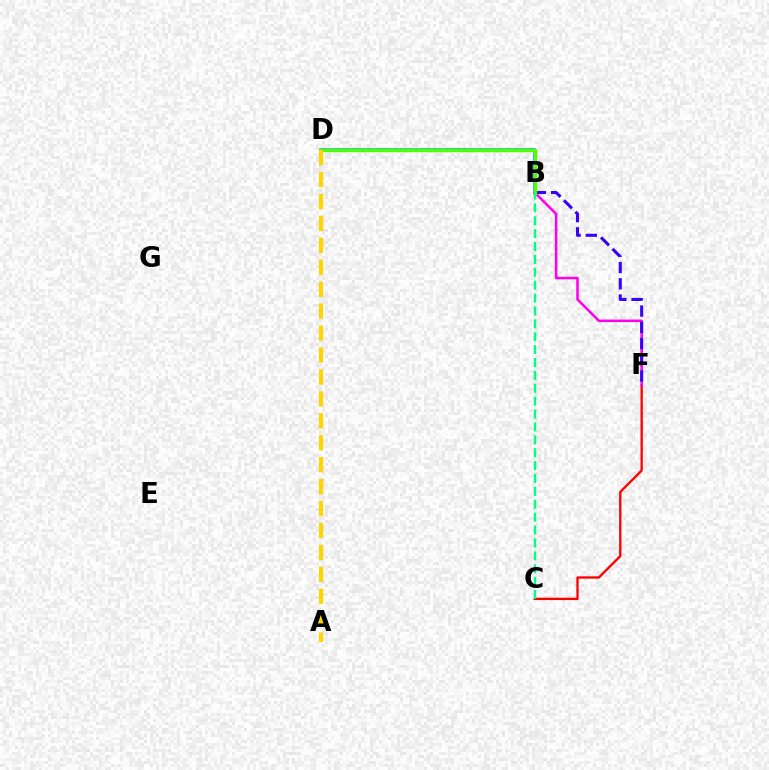{('B', 'D'): [{'color': '#009eff', 'line_style': 'solid', 'thickness': 2.52}, {'color': '#4fff00', 'line_style': 'solid', 'thickness': 2.47}], ('C', 'F'): [{'color': '#ff0000', 'line_style': 'solid', 'thickness': 1.67}], ('B', 'F'): [{'color': '#ff00ed', 'line_style': 'solid', 'thickness': 1.83}, {'color': '#3700ff', 'line_style': 'dashed', 'thickness': 2.21}], ('B', 'C'): [{'color': '#00ff86', 'line_style': 'dashed', 'thickness': 1.75}], ('A', 'D'): [{'color': '#ffd500', 'line_style': 'dashed', 'thickness': 2.98}]}